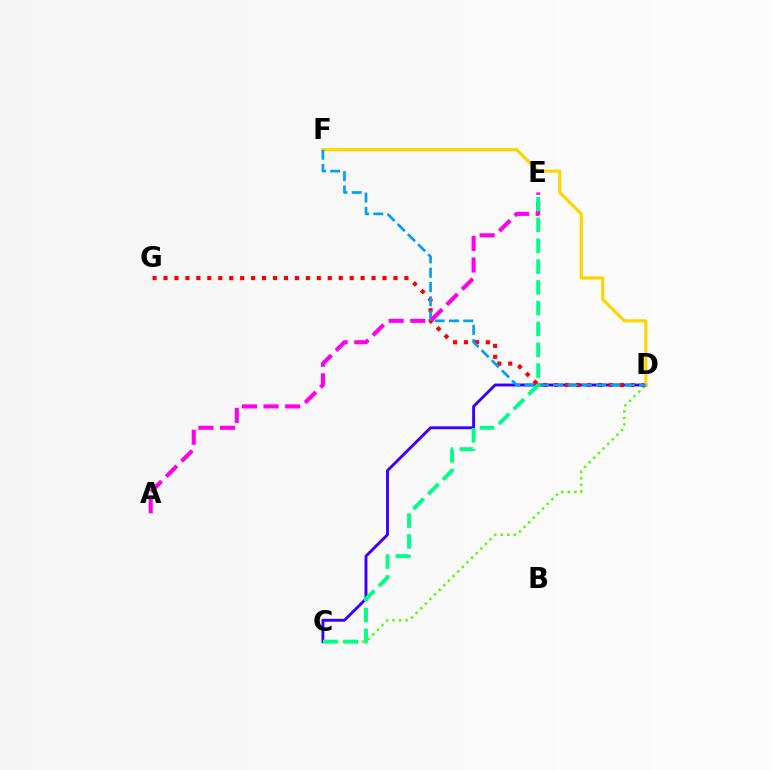{('C', 'D'): [{'color': '#3700ff', 'line_style': 'solid', 'thickness': 2.08}, {'color': '#4fff00', 'line_style': 'dotted', 'thickness': 1.77}], ('D', 'G'): [{'color': '#ff0000', 'line_style': 'dotted', 'thickness': 2.97}], ('D', 'F'): [{'color': '#ffd500', 'line_style': 'solid', 'thickness': 2.28}, {'color': '#009eff', 'line_style': 'dashed', 'thickness': 1.95}], ('A', 'E'): [{'color': '#ff00ed', 'line_style': 'dashed', 'thickness': 2.94}], ('C', 'E'): [{'color': '#00ff86', 'line_style': 'dashed', 'thickness': 2.83}]}